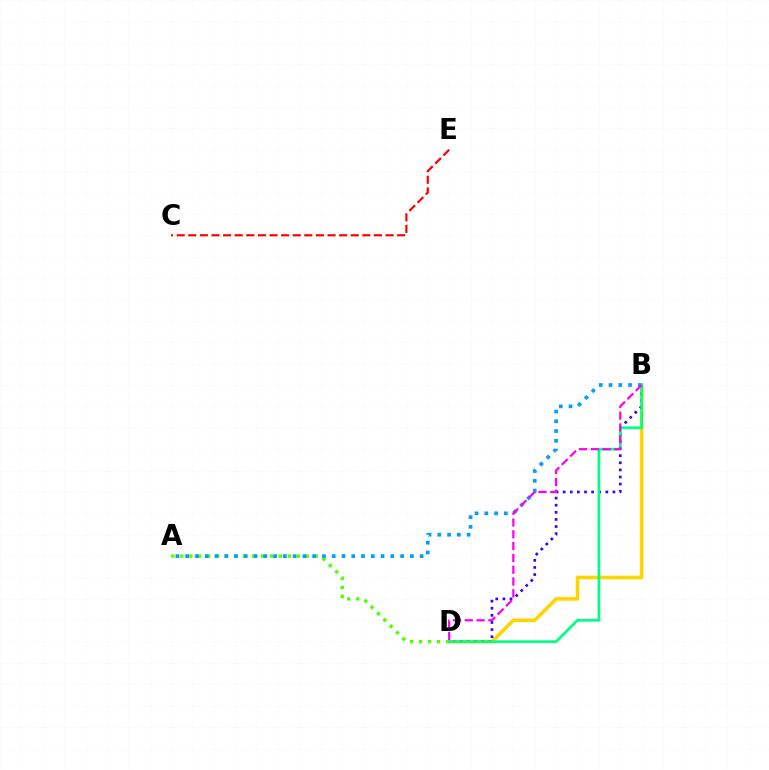{('A', 'D'): [{'color': '#4fff00', 'line_style': 'dotted', 'thickness': 2.43}], ('B', 'D'): [{'color': '#ffd500', 'line_style': 'solid', 'thickness': 2.61}, {'color': '#3700ff', 'line_style': 'dotted', 'thickness': 1.93}, {'color': '#00ff86', 'line_style': 'solid', 'thickness': 1.96}, {'color': '#ff00ed', 'line_style': 'dashed', 'thickness': 1.6}], ('C', 'E'): [{'color': '#ff0000', 'line_style': 'dashed', 'thickness': 1.58}], ('A', 'B'): [{'color': '#009eff', 'line_style': 'dotted', 'thickness': 2.65}]}